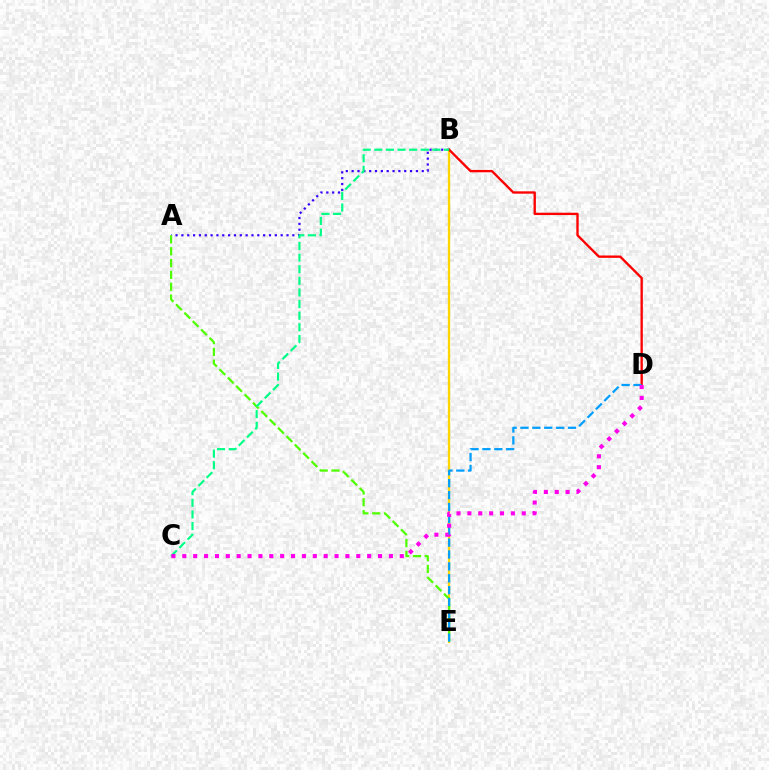{('A', 'B'): [{'color': '#3700ff', 'line_style': 'dotted', 'thickness': 1.59}], ('B', 'E'): [{'color': '#ffd500', 'line_style': 'solid', 'thickness': 1.65}], ('A', 'E'): [{'color': '#4fff00', 'line_style': 'dashed', 'thickness': 1.61}], ('B', 'D'): [{'color': '#ff0000', 'line_style': 'solid', 'thickness': 1.69}], ('D', 'E'): [{'color': '#009eff', 'line_style': 'dashed', 'thickness': 1.61}], ('B', 'C'): [{'color': '#00ff86', 'line_style': 'dashed', 'thickness': 1.58}], ('C', 'D'): [{'color': '#ff00ed', 'line_style': 'dotted', 'thickness': 2.95}]}